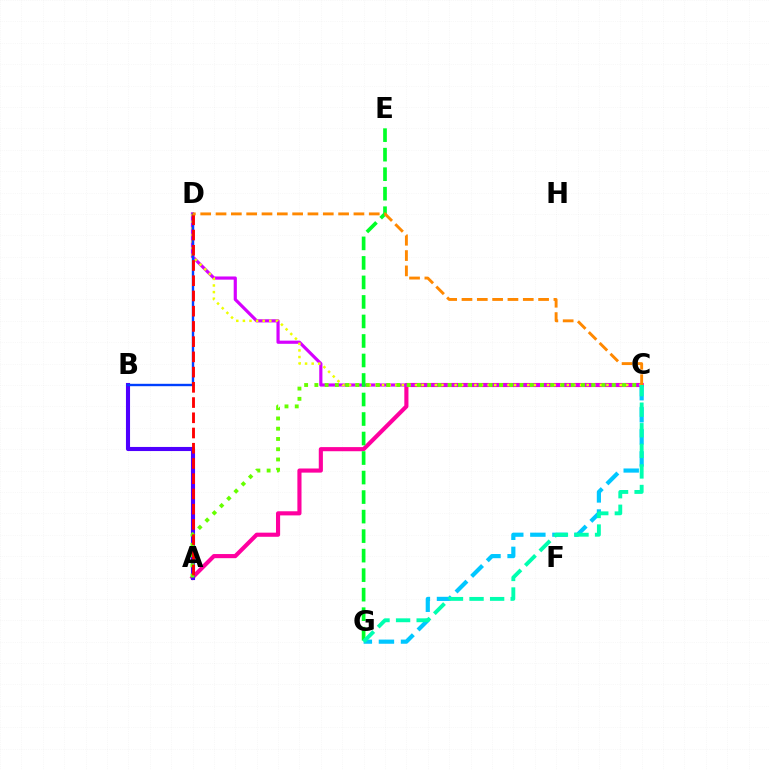{('A', 'C'): [{'color': '#ff00a0', 'line_style': 'solid', 'thickness': 2.97}, {'color': '#66ff00', 'line_style': 'dotted', 'thickness': 2.79}], ('C', 'D'): [{'color': '#d600ff', 'line_style': 'solid', 'thickness': 2.29}, {'color': '#eeff00', 'line_style': 'dotted', 'thickness': 1.79}, {'color': '#ff8800', 'line_style': 'dashed', 'thickness': 2.08}], ('A', 'B'): [{'color': '#4f00ff', 'line_style': 'solid', 'thickness': 2.95}], ('E', 'G'): [{'color': '#00ff27', 'line_style': 'dashed', 'thickness': 2.65}], ('C', 'G'): [{'color': '#00c7ff', 'line_style': 'dashed', 'thickness': 3.0}, {'color': '#00ffaf', 'line_style': 'dashed', 'thickness': 2.8}], ('B', 'D'): [{'color': '#003fff', 'line_style': 'solid', 'thickness': 1.72}], ('A', 'D'): [{'color': '#ff0000', 'line_style': 'dashed', 'thickness': 2.07}]}